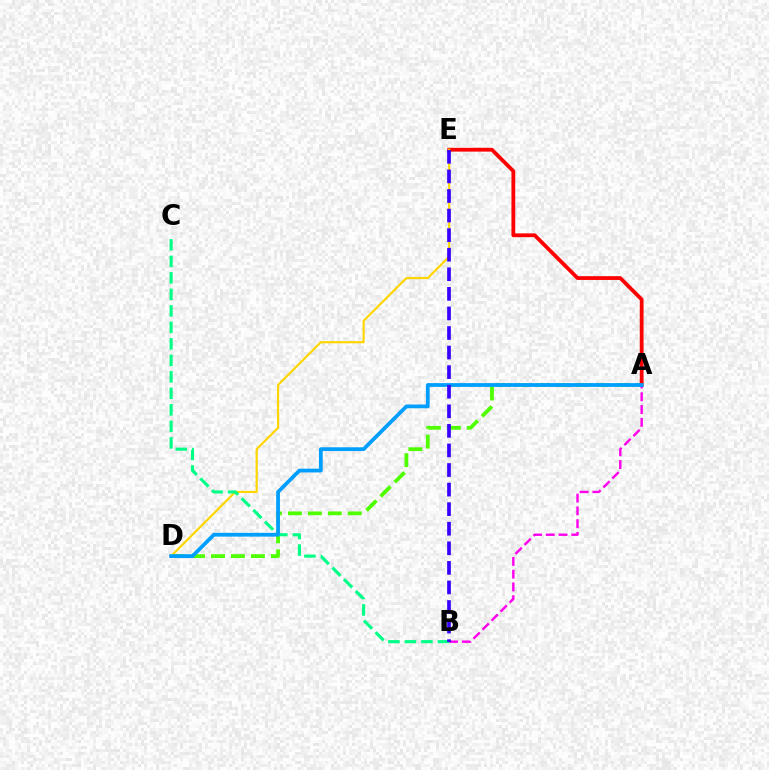{('A', 'D'): [{'color': '#4fff00', 'line_style': 'dashed', 'thickness': 2.71}, {'color': '#009eff', 'line_style': 'solid', 'thickness': 2.72}], ('A', 'E'): [{'color': '#ff0000', 'line_style': 'solid', 'thickness': 2.72}], ('D', 'E'): [{'color': '#ffd500', 'line_style': 'solid', 'thickness': 1.55}], ('A', 'B'): [{'color': '#ff00ed', 'line_style': 'dashed', 'thickness': 1.73}], ('B', 'C'): [{'color': '#00ff86', 'line_style': 'dashed', 'thickness': 2.24}], ('B', 'E'): [{'color': '#3700ff', 'line_style': 'dashed', 'thickness': 2.66}]}